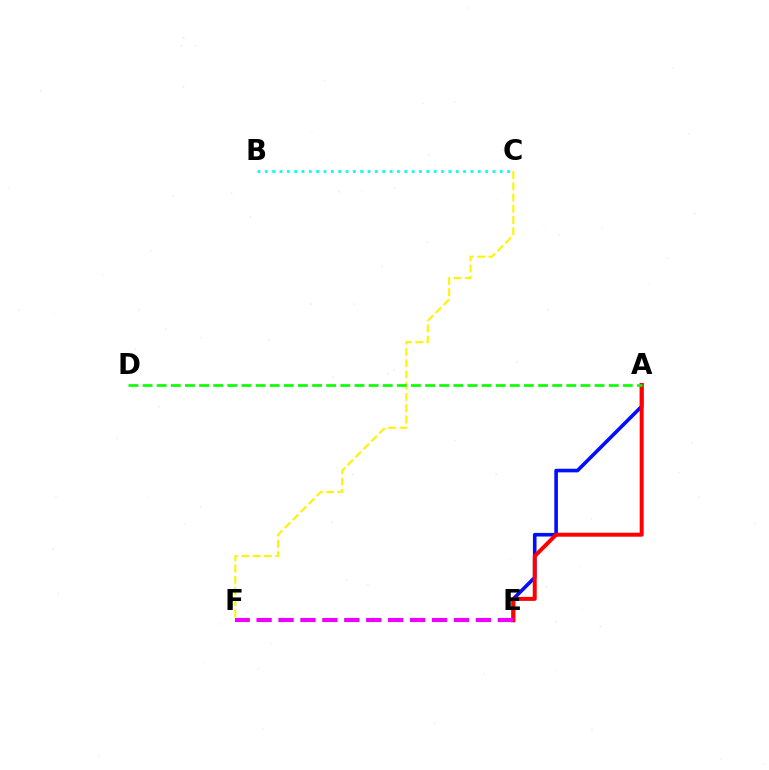{('A', 'E'): [{'color': '#0010ff', 'line_style': 'solid', 'thickness': 2.6}, {'color': '#ff0000', 'line_style': 'solid', 'thickness': 2.86}], ('E', 'F'): [{'color': '#ee00ff', 'line_style': 'dashed', 'thickness': 2.98}], ('C', 'F'): [{'color': '#fcf500', 'line_style': 'dashed', 'thickness': 1.53}], ('B', 'C'): [{'color': '#00fff6', 'line_style': 'dotted', 'thickness': 2.0}], ('A', 'D'): [{'color': '#08ff00', 'line_style': 'dashed', 'thickness': 1.92}]}